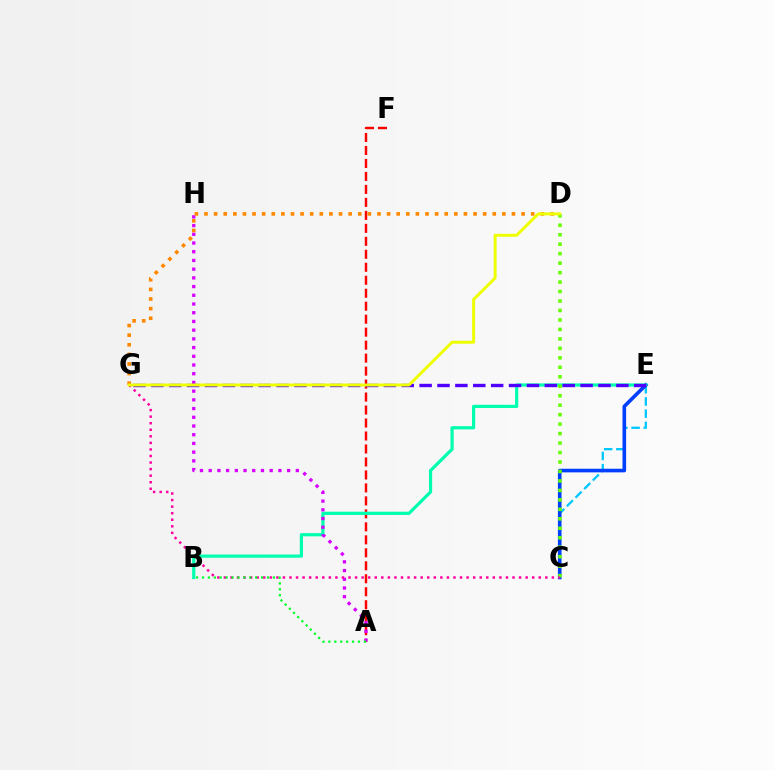{('C', 'E'): [{'color': '#00c7ff', 'line_style': 'dashed', 'thickness': 1.66}, {'color': '#003fff', 'line_style': 'solid', 'thickness': 2.61}], ('A', 'F'): [{'color': '#ff0000', 'line_style': 'dashed', 'thickness': 1.76}], ('B', 'E'): [{'color': '#00ffaf', 'line_style': 'solid', 'thickness': 2.31}], ('A', 'H'): [{'color': '#d600ff', 'line_style': 'dotted', 'thickness': 2.37}], ('C', 'D'): [{'color': '#66ff00', 'line_style': 'dotted', 'thickness': 2.57}], ('C', 'G'): [{'color': '#ff00a0', 'line_style': 'dotted', 'thickness': 1.78}], ('A', 'B'): [{'color': '#00ff27', 'line_style': 'dotted', 'thickness': 1.61}], ('D', 'G'): [{'color': '#ff8800', 'line_style': 'dotted', 'thickness': 2.61}, {'color': '#eeff00', 'line_style': 'solid', 'thickness': 2.12}], ('E', 'G'): [{'color': '#4f00ff', 'line_style': 'dashed', 'thickness': 2.43}]}